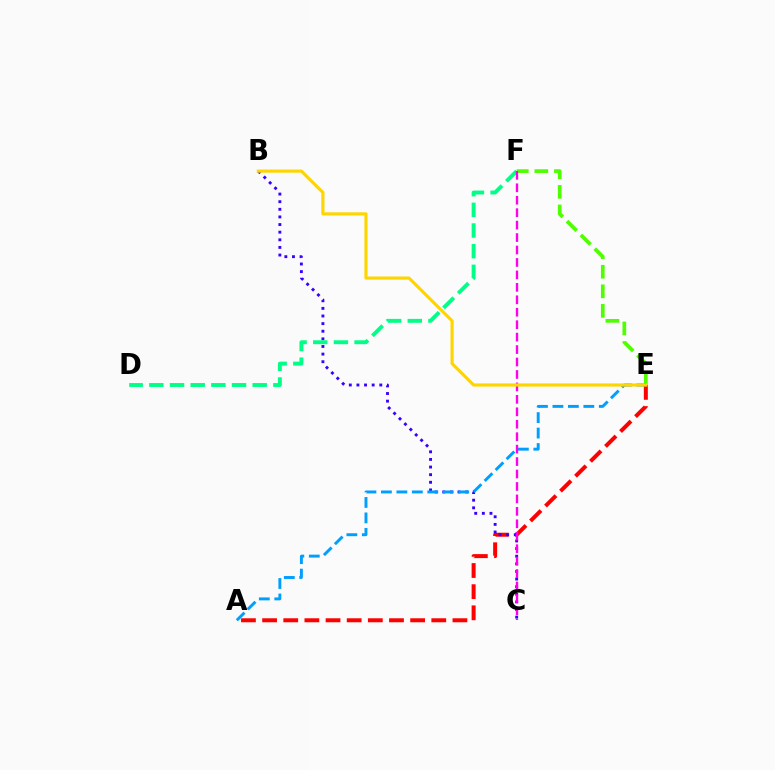{('E', 'F'): [{'color': '#4fff00', 'line_style': 'dashed', 'thickness': 2.66}], ('A', 'E'): [{'color': '#ff0000', 'line_style': 'dashed', 'thickness': 2.87}, {'color': '#009eff', 'line_style': 'dashed', 'thickness': 2.1}], ('B', 'C'): [{'color': '#3700ff', 'line_style': 'dotted', 'thickness': 2.07}], ('D', 'F'): [{'color': '#00ff86', 'line_style': 'dashed', 'thickness': 2.81}], ('C', 'F'): [{'color': '#ff00ed', 'line_style': 'dashed', 'thickness': 1.69}], ('B', 'E'): [{'color': '#ffd500', 'line_style': 'solid', 'thickness': 2.27}]}